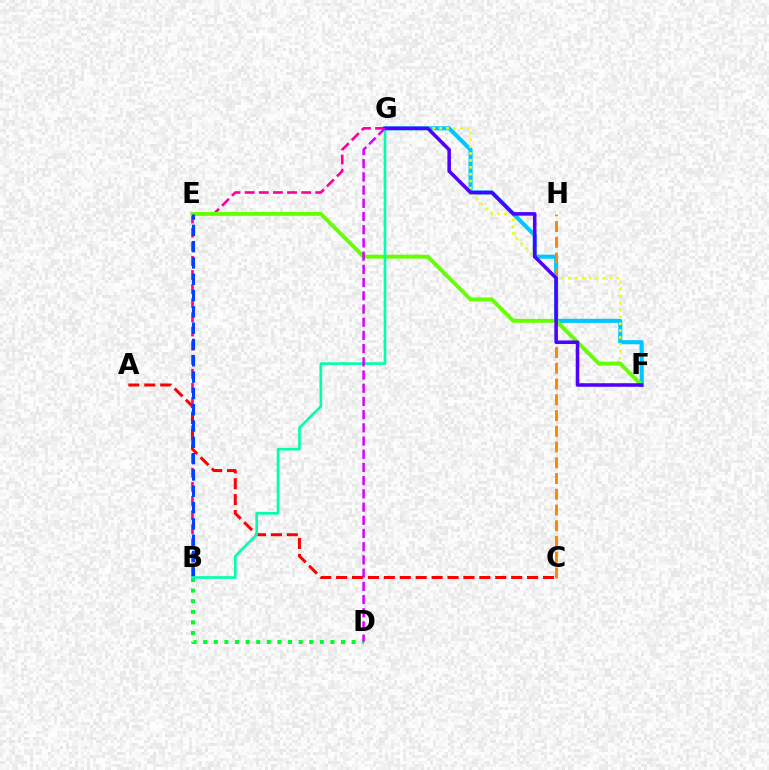{('B', 'G'): [{'color': '#ff00a0', 'line_style': 'dashed', 'thickness': 1.92}, {'color': '#00ffaf', 'line_style': 'solid', 'thickness': 1.91}], ('F', 'G'): [{'color': '#00c7ff', 'line_style': 'solid', 'thickness': 2.96}, {'color': '#eeff00', 'line_style': 'dotted', 'thickness': 1.87}, {'color': '#4f00ff', 'line_style': 'solid', 'thickness': 2.55}], ('C', 'H'): [{'color': '#ff8800', 'line_style': 'dashed', 'thickness': 2.14}], ('B', 'D'): [{'color': '#00ff27', 'line_style': 'dotted', 'thickness': 2.88}], ('E', 'F'): [{'color': '#66ff00', 'line_style': 'solid', 'thickness': 2.8}], ('A', 'C'): [{'color': '#ff0000', 'line_style': 'dashed', 'thickness': 2.16}], ('B', 'E'): [{'color': '#003fff', 'line_style': 'dashed', 'thickness': 2.22}], ('D', 'G'): [{'color': '#d600ff', 'line_style': 'dashed', 'thickness': 1.79}]}